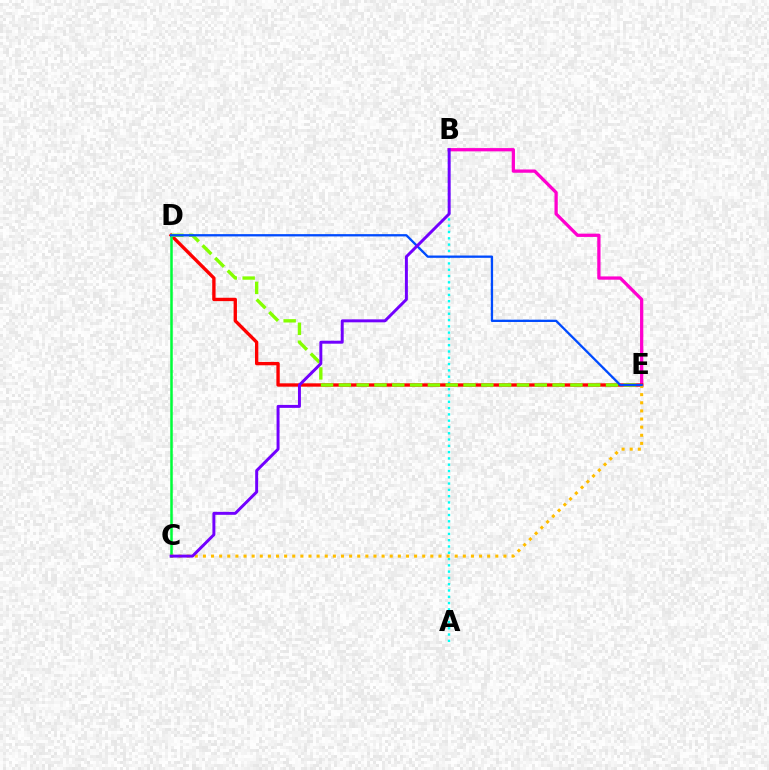{('B', 'E'): [{'color': '#ff00cf', 'line_style': 'solid', 'thickness': 2.36}], ('A', 'B'): [{'color': '#00fff6', 'line_style': 'dotted', 'thickness': 1.71}], ('D', 'E'): [{'color': '#ff0000', 'line_style': 'solid', 'thickness': 2.41}, {'color': '#84ff00', 'line_style': 'dashed', 'thickness': 2.42}, {'color': '#004bff', 'line_style': 'solid', 'thickness': 1.66}], ('C', 'D'): [{'color': '#00ff39', 'line_style': 'solid', 'thickness': 1.81}], ('C', 'E'): [{'color': '#ffbd00', 'line_style': 'dotted', 'thickness': 2.21}], ('B', 'C'): [{'color': '#7200ff', 'line_style': 'solid', 'thickness': 2.13}]}